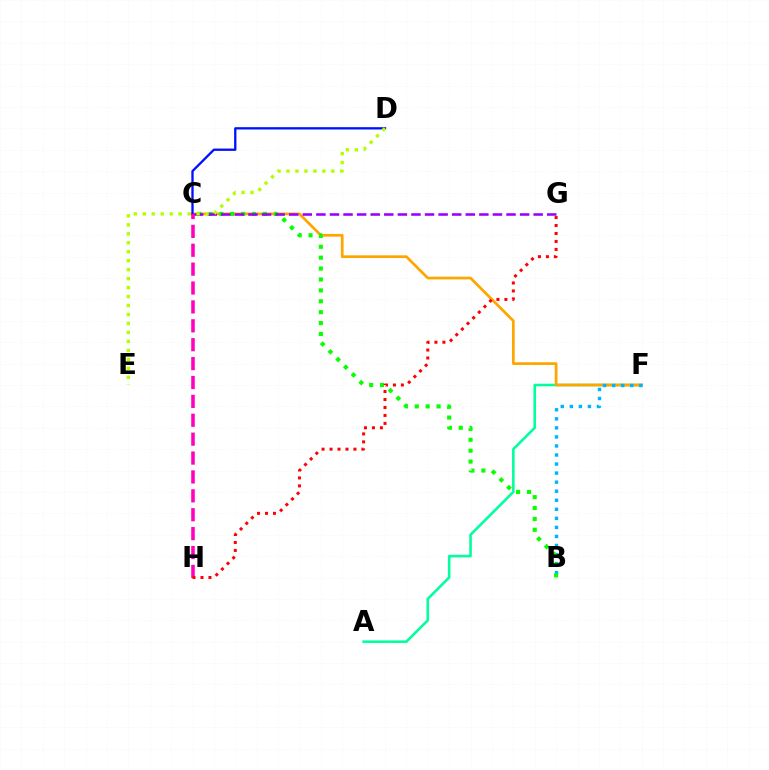{('A', 'F'): [{'color': '#00ff9d', 'line_style': 'solid', 'thickness': 1.85}], ('C', 'F'): [{'color': '#ffa500', 'line_style': 'solid', 'thickness': 1.96}], ('C', 'D'): [{'color': '#0010ff', 'line_style': 'solid', 'thickness': 1.66}], ('B', 'F'): [{'color': '#00b5ff', 'line_style': 'dotted', 'thickness': 2.46}], ('B', 'C'): [{'color': '#08ff00', 'line_style': 'dotted', 'thickness': 2.96}], ('C', 'G'): [{'color': '#9b00ff', 'line_style': 'dashed', 'thickness': 1.84}], ('C', 'H'): [{'color': '#ff00bd', 'line_style': 'dashed', 'thickness': 2.57}], ('G', 'H'): [{'color': '#ff0000', 'line_style': 'dotted', 'thickness': 2.17}], ('D', 'E'): [{'color': '#b3ff00', 'line_style': 'dotted', 'thickness': 2.44}]}